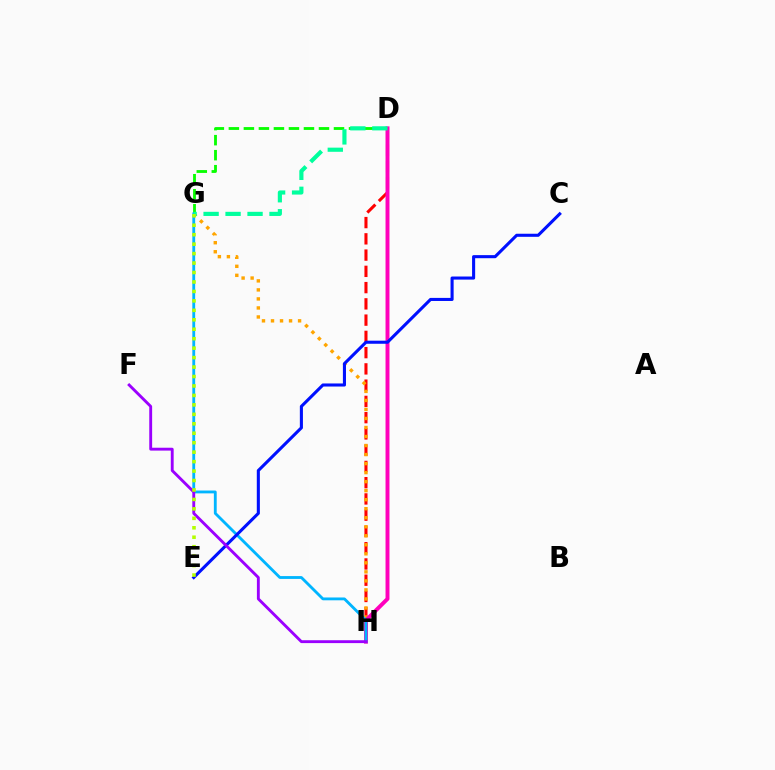{('D', 'G'): [{'color': '#08ff00', 'line_style': 'dashed', 'thickness': 2.04}, {'color': '#00ff9d', 'line_style': 'dashed', 'thickness': 2.99}], ('D', 'H'): [{'color': '#ff0000', 'line_style': 'dashed', 'thickness': 2.21}, {'color': '#ff00bd', 'line_style': 'solid', 'thickness': 2.84}], ('G', 'H'): [{'color': '#ffa500', 'line_style': 'dotted', 'thickness': 2.45}, {'color': '#00b5ff', 'line_style': 'solid', 'thickness': 2.04}], ('C', 'E'): [{'color': '#0010ff', 'line_style': 'solid', 'thickness': 2.22}], ('F', 'H'): [{'color': '#9b00ff', 'line_style': 'solid', 'thickness': 2.07}], ('E', 'G'): [{'color': '#b3ff00', 'line_style': 'dotted', 'thickness': 2.57}]}